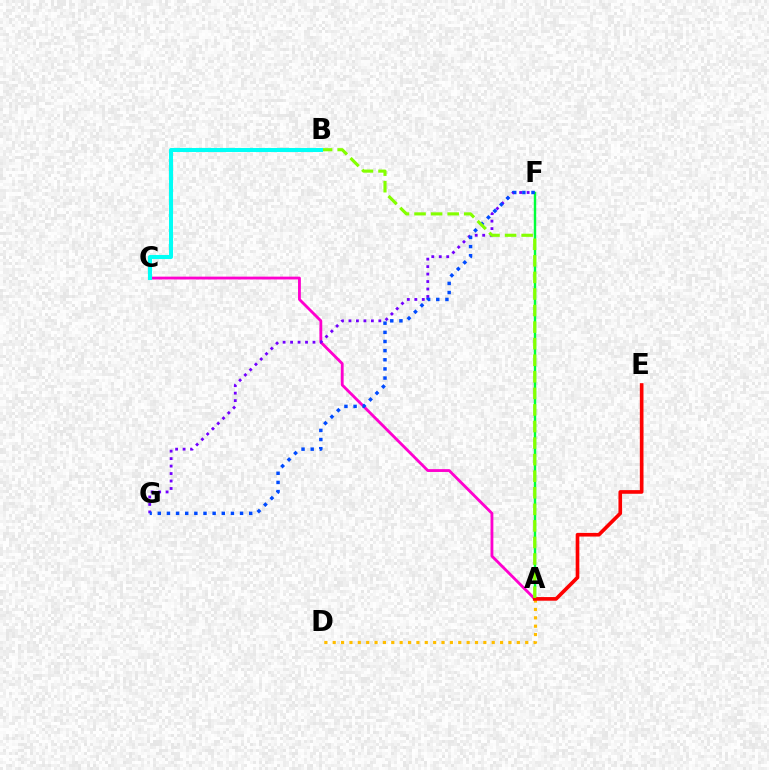{('A', 'F'): [{'color': '#00ff39', 'line_style': 'solid', 'thickness': 1.74}], ('A', 'C'): [{'color': '#ff00cf', 'line_style': 'solid', 'thickness': 2.04}], ('F', 'G'): [{'color': '#7200ff', 'line_style': 'dotted', 'thickness': 2.03}, {'color': '#004bff', 'line_style': 'dotted', 'thickness': 2.48}], ('A', 'D'): [{'color': '#ffbd00', 'line_style': 'dotted', 'thickness': 2.27}], ('A', 'E'): [{'color': '#ff0000', 'line_style': 'solid', 'thickness': 2.63}], ('A', 'B'): [{'color': '#84ff00', 'line_style': 'dashed', 'thickness': 2.25}], ('B', 'C'): [{'color': '#00fff6', 'line_style': 'solid', 'thickness': 2.92}]}